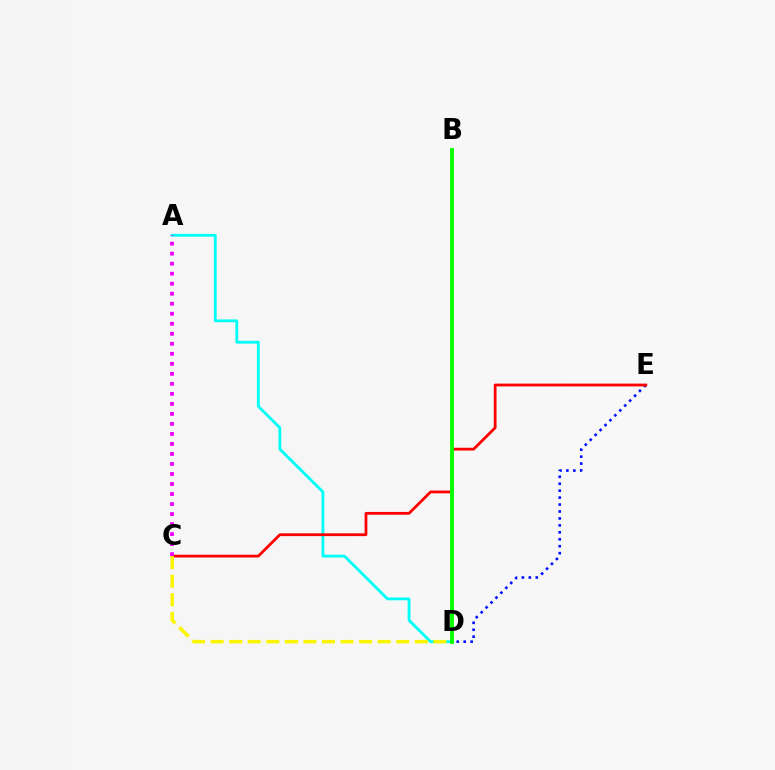{('A', 'D'): [{'color': '#00fff6', 'line_style': 'solid', 'thickness': 2.03}], ('D', 'E'): [{'color': '#0010ff', 'line_style': 'dotted', 'thickness': 1.89}], ('C', 'E'): [{'color': '#ff0000', 'line_style': 'solid', 'thickness': 2.01}], ('A', 'C'): [{'color': '#ee00ff', 'line_style': 'dotted', 'thickness': 2.72}], ('C', 'D'): [{'color': '#fcf500', 'line_style': 'dashed', 'thickness': 2.52}], ('B', 'D'): [{'color': '#08ff00', 'line_style': 'solid', 'thickness': 2.78}]}